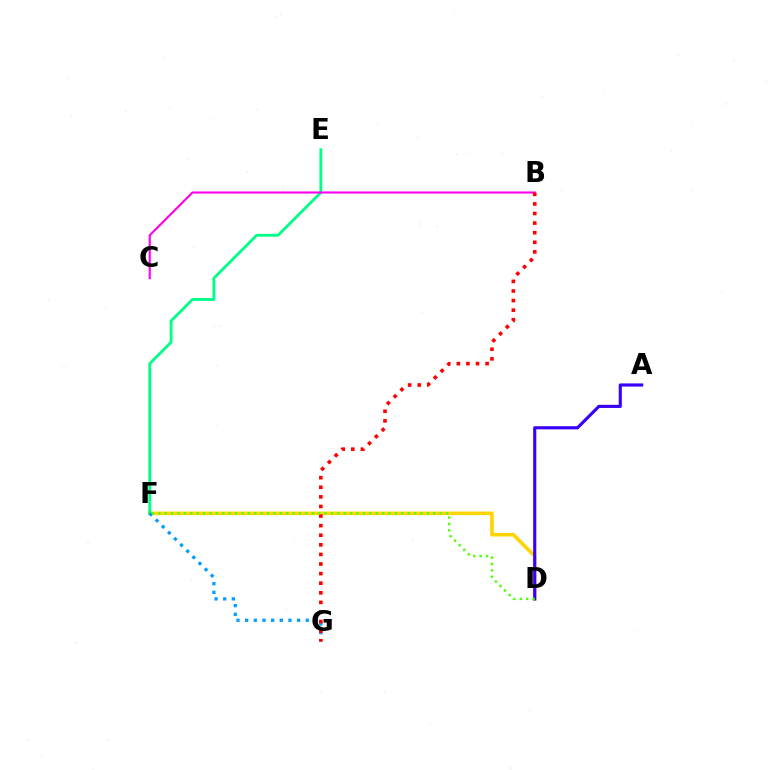{('D', 'F'): [{'color': '#ffd500', 'line_style': 'solid', 'thickness': 2.6}, {'color': '#4fff00', 'line_style': 'dotted', 'thickness': 1.74}], ('E', 'F'): [{'color': '#00ff86', 'line_style': 'solid', 'thickness': 2.02}], ('A', 'D'): [{'color': '#3700ff', 'line_style': 'solid', 'thickness': 2.25}], ('B', 'C'): [{'color': '#ff00ed', 'line_style': 'solid', 'thickness': 1.53}], ('F', 'G'): [{'color': '#009eff', 'line_style': 'dotted', 'thickness': 2.35}], ('B', 'G'): [{'color': '#ff0000', 'line_style': 'dotted', 'thickness': 2.61}]}